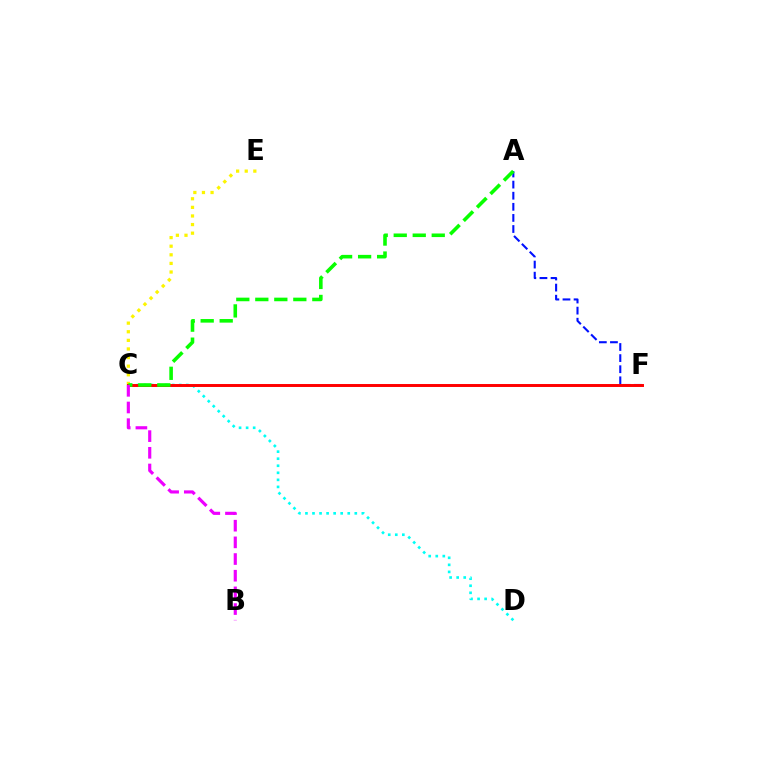{('C', 'D'): [{'color': '#00fff6', 'line_style': 'dotted', 'thickness': 1.92}], ('A', 'F'): [{'color': '#0010ff', 'line_style': 'dashed', 'thickness': 1.51}], ('C', 'E'): [{'color': '#fcf500', 'line_style': 'dotted', 'thickness': 2.34}], ('C', 'F'): [{'color': '#ff0000', 'line_style': 'solid', 'thickness': 2.13}], ('A', 'C'): [{'color': '#08ff00', 'line_style': 'dashed', 'thickness': 2.58}], ('B', 'C'): [{'color': '#ee00ff', 'line_style': 'dashed', 'thickness': 2.27}]}